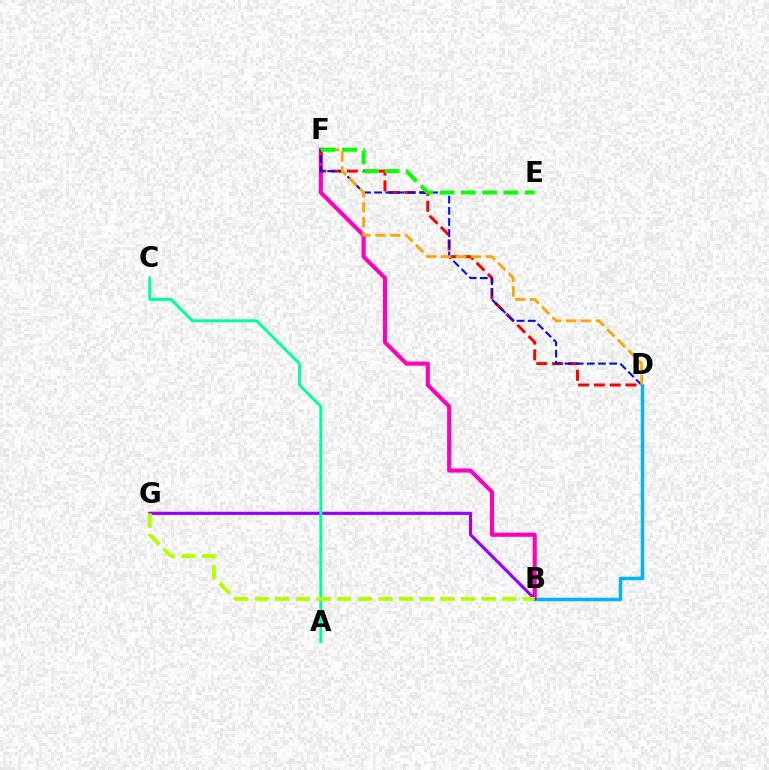{('B', 'F'): [{'color': '#ff00bd', 'line_style': 'solid', 'thickness': 2.98}], ('D', 'F'): [{'color': '#ff0000', 'line_style': 'dashed', 'thickness': 2.15}, {'color': '#0010ff', 'line_style': 'dashed', 'thickness': 1.52}, {'color': '#ffa500', 'line_style': 'dashed', 'thickness': 2.03}], ('B', 'D'): [{'color': '#00b5ff', 'line_style': 'solid', 'thickness': 2.51}], ('B', 'G'): [{'color': '#9b00ff', 'line_style': 'solid', 'thickness': 2.28}, {'color': '#b3ff00', 'line_style': 'dashed', 'thickness': 2.8}], ('A', 'C'): [{'color': '#00ff9d', 'line_style': 'solid', 'thickness': 2.11}], ('E', 'F'): [{'color': '#08ff00', 'line_style': 'dashed', 'thickness': 2.89}]}